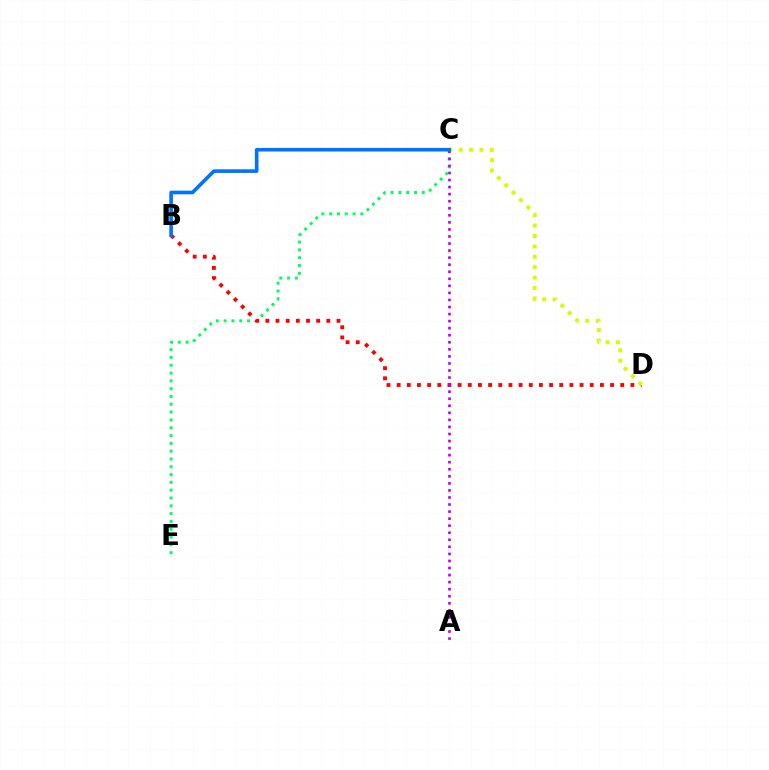{('C', 'E'): [{'color': '#00ff5c', 'line_style': 'dotted', 'thickness': 2.12}], ('B', 'D'): [{'color': '#ff0000', 'line_style': 'dotted', 'thickness': 2.76}], ('C', 'D'): [{'color': '#d1ff00', 'line_style': 'dotted', 'thickness': 2.83}], ('A', 'C'): [{'color': '#b900ff', 'line_style': 'dotted', 'thickness': 1.92}], ('B', 'C'): [{'color': '#0074ff', 'line_style': 'solid', 'thickness': 2.61}]}